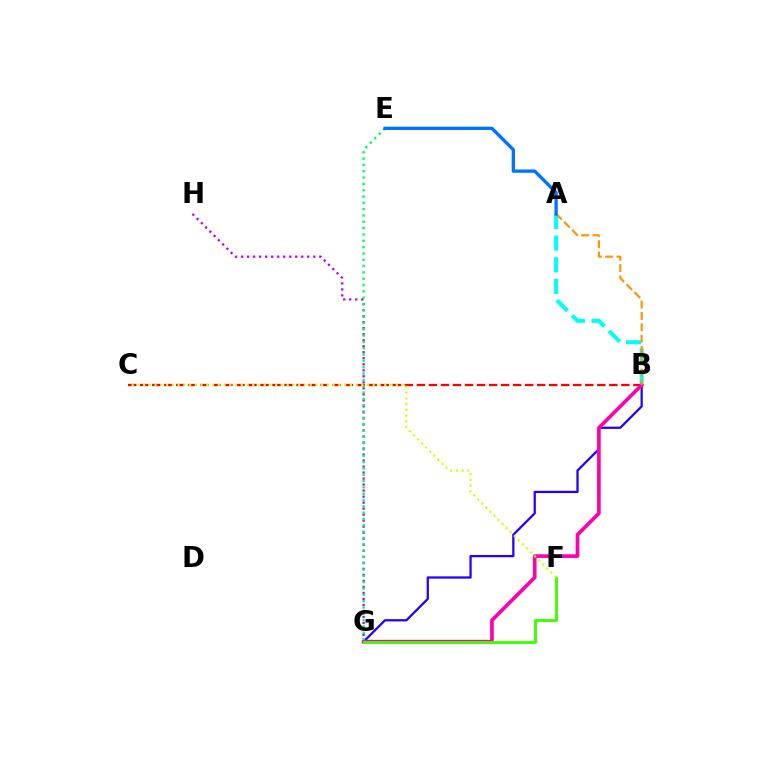{('A', 'B'): [{'color': '#00fff6', 'line_style': 'dashed', 'thickness': 2.94}, {'color': '#ff9400', 'line_style': 'dashed', 'thickness': 1.54}], ('G', 'H'): [{'color': '#b900ff', 'line_style': 'dotted', 'thickness': 1.63}], ('B', 'G'): [{'color': '#2500ff', 'line_style': 'solid', 'thickness': 1.63}, {'color': '#ff00ac', 'line_style': 'solid', 'thickness': 2.63}], ('B', 'C'): [{'color': '#ff0000', 'line_style': 'dashed', 'thickness': 1.63}], ('E', 'G'): [{'color': '#00ff5c', 'line_style': 'dotted', 'thickness': 1.72}], ('F', 'G'): [{'color': '#3dff00', 'line_style': 'solid', 'thickness': 2.07}], ('A', 'E'): [{'color': '#0074ff', 'line_style': 'solid', 'thickness': 2.39}], ('C', 'F'): [{'color': '#d1ff00', 'line_style': 'dotted', 'thickness': 1.56}]}